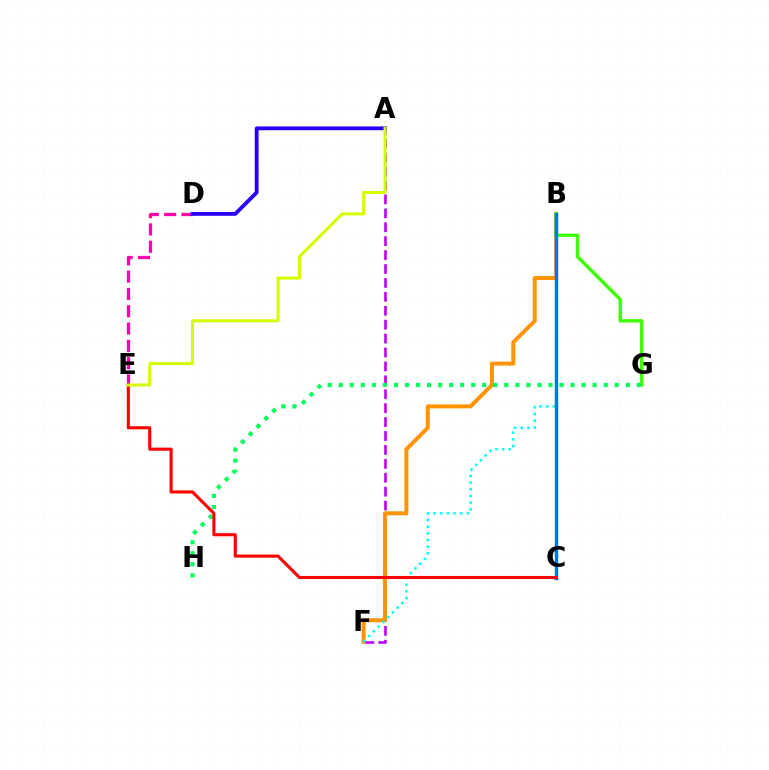{('A', 'F'): [{'color': '#b900ff', 'line_style': 'dashed', 'thickness': 1.89}], ('D', 'E'): [{'color': '#ff00ac', 'line_style': 'dashed', 'thickness': 2.35}], ('B', 'F'): [{'color': '#ff9400', 'line_style': 'solid', 'thickness': 2.87}, {'color': '#00fff6', 'line_style': 'dotted', 'thickness': 1.82}], ('A', 'D'): [{'color': '#2500ff', 'line_style': 'solid', 'thickness': 2.74}], ('B', 'G'): [{'color': '#3dff00', 'line_style': 'solid', 'thickness': 2.45}], ('G', 'H'): [{'color': '#00ff5c', 'line_style': 'dotted', 'thickness': 3.0}], ('B', 'C'): [{'color': '#0074ff', 'line_style': 'solid', 'thickness': 2.46}], ('C', 'E'): [{'color': '#ff0000', 'line_style': 'solid', 'thickness': 2.23}], ('A', 'E'): [{'color': '#d1ff00', 'line_style': 'solid', 'thickness': 2.16}]}